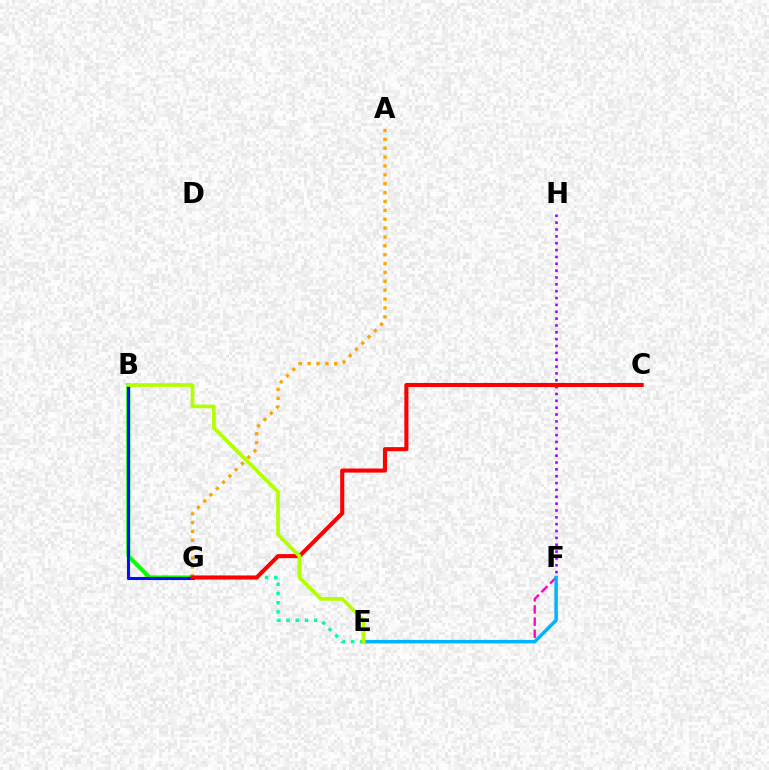{('E', 'G'): [{'color': '#00ff9d', 'line_style': 'dotted', 'thickness': 2.5}], ('E', 'F'): [{'color': '#ff00bd', 'line_style': 'dashed', 'thickness': 1.65}, {'color': '#00b5ff', 'line_style': 'solid', 'thickness': 2.51}], ('F', 'H'): [{'color': '#9b00ff', 'line_style': 'dotted', 'thickness': 1.86}], ('A', 'G'): [{'color': '#ffa500', 'line_style': 'dotted', 'thickness': 2.41}], ('B', 'G'): [{'color': '#08ff00', 'line_style': 'solid', 'thickness': 2.97}, {'color': '#0010ff', 'line_style': 'solid', 'thickness': 2.2}], ('C', 'G'): [{'color': '#ff0000', 'line_style': 'solid', 'thickness': 2.93}], ('B', 'E'): [{'color': '#b3ff00', 'line_style': 'solid', 'thickness': 2.65}]}